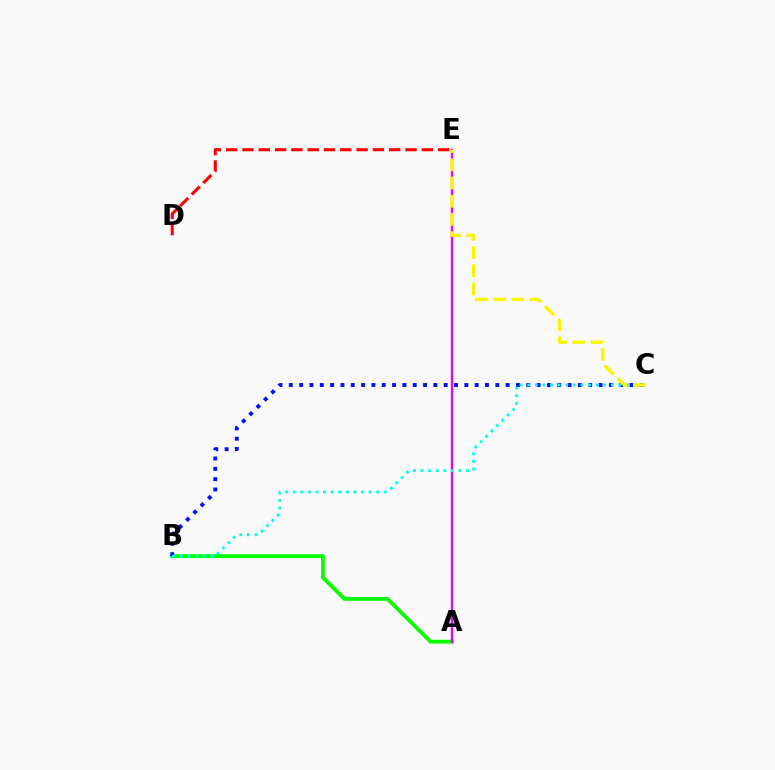{('A', 'B'): [{'color': '#08ff00', 'line_style': 'solid', 'thickness': 2.75}], ('A', 'E'): [{'color': '#ee00ff', 'line_style': 'solid', 'thickness': 1.73}], ('B', 'C'): [{'color': '#0010ff', 'line_style': 'dotted', 'thickness': 2.81}, {'color': '#00fff6', 'line_style': 'dotted', 'thickness': 2.06}], ('C', 'E'): [{'color': '#fcf500', 'line_style': 'dashed', 'thickness': 2.47}], ('D', 'E'): [{'color': '#ff0000', 'line_style': 'dashed', 'thickness': 2.22}]}